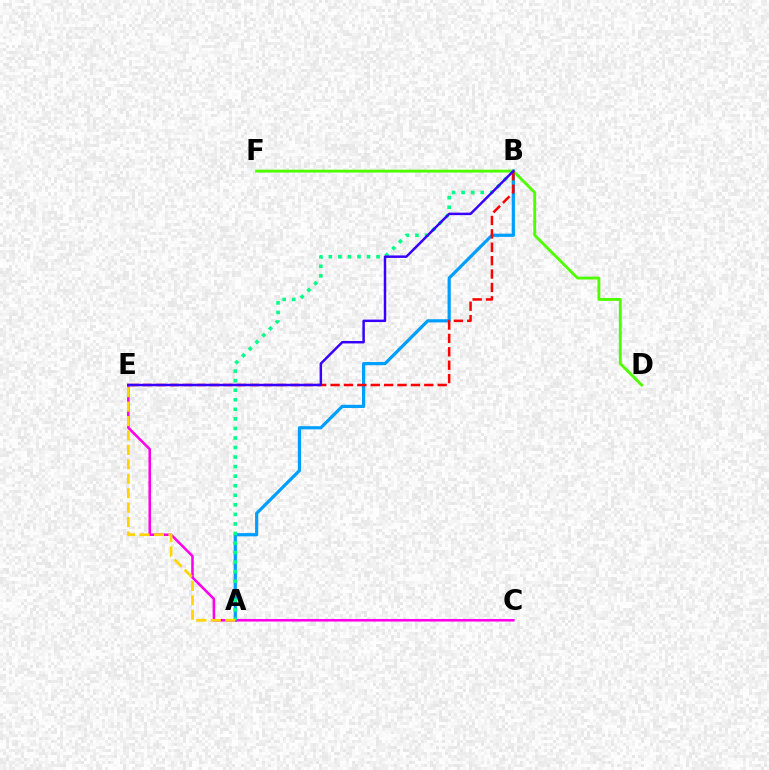{('A', 'B'): [{'color': '#009eff', 'line_style': 'solid', 'thickness': 2.31}, {'color': '#00ff86', 'line_style': 'dotted', 'thickness': 2.59}], ('C', 'E'): [{'color': '#ff00ed', 'line_style': 'solid', 'thickness': 1.84}], ('A', 'E'): [{'color': '#ffd500', 'line_style': 'dashed', 'thickness': 1.96}], ('D', 'F'): [{'color': '#4fff00', 'line_style': 'solid', 'thickness': 2.07}], ('B', 'E'): [{'color': '#ff0000', 'line_style': 'dashed', 'thickness': 1.82}, {'color': '#3700ff', 'line_style': 'solid', 'thickness': 1.78}]}